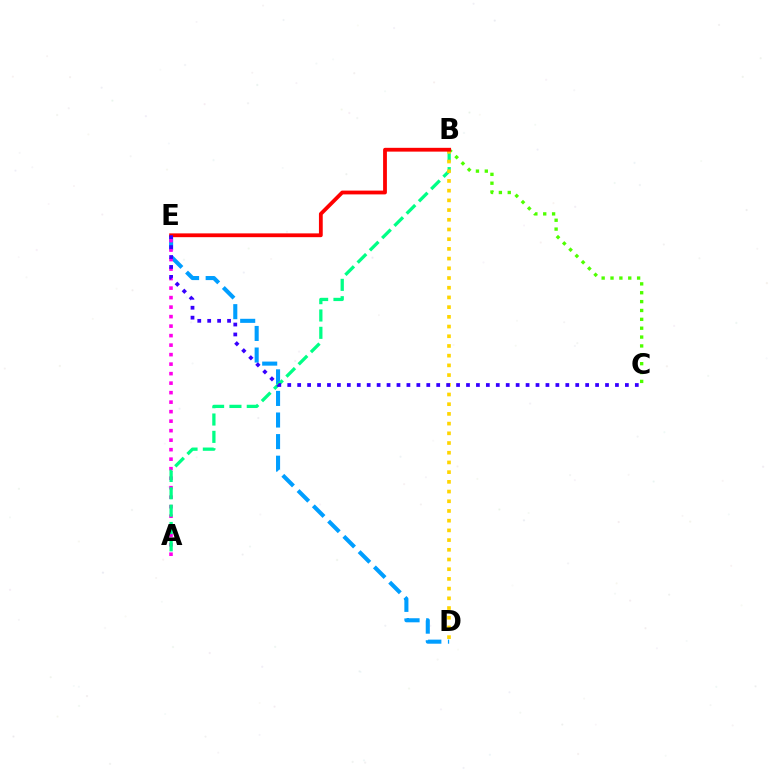{('B', 'C'): [{'color': '#4fff00', 'line_style': 'dotted', 'thickness': 2.41}], ('D', 'E'): [{'color': '#009eff', 'line_style': 'dashed', 'thickness': 2.93}], ('A', 'E'): [{'color': '#ff00ed', 'line_style': 'dotted', 'thickness': 2.58}], ('A', 'B'): [{'color': '#00ff86', 'line_style': 'dashed', 'thickness': 2.36}], ('B', 'D'): [{'color': '#ffd500', 'line_style': 'dotted', 'thickness': 2.64}], ('B', 'E'): [{'color': '#ff0000', 'line_style': 'solid', 'thickness': 2.73}], ('C', 'E'): [{'color': '#3700ff', 'line_style': 'dotted', 'thickness': 2.7}]}